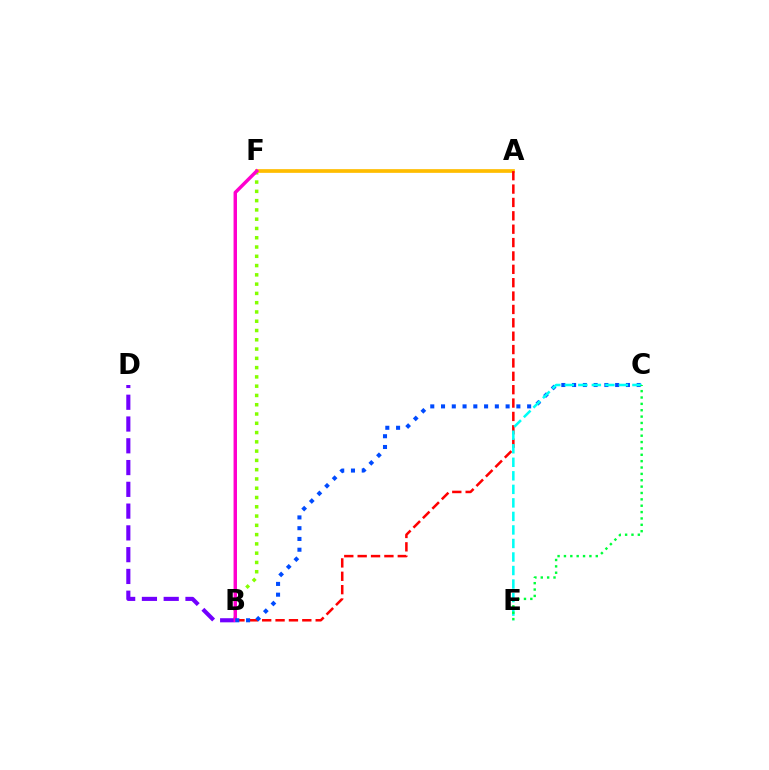{('B', 'F'): [{'color': '#84ff00', 'line_style': 'dotted', 'thickness': 2.52}, {'color': '#ff00cf', 'line_style': 'solid', 'thickness': 2.48}], ('A', 'F'): [{'color': '#ffbd00', 'line_style': 'solid', 'thickness': 2.67}], ('B', 'D'): [{'color': '#7200ff', 'line_style': 'dashed', 'thickness': 2.96}], ('A', 'B'): [{'color': '#ff0000', 'line_style': 'dashed', 'thickness': 1.82}], ('B', 'C'): [{'color': '#004bff', 'line_style': 'dotted', 'thickness': 2.92}], ('C', 'E'): [{'color': '#00fff6', 'line_style': 'dashed', 'thickness': 1.84}, {'color': '#00ff39', 'line_style': 'dotted', 'thickness': 1.73}]}